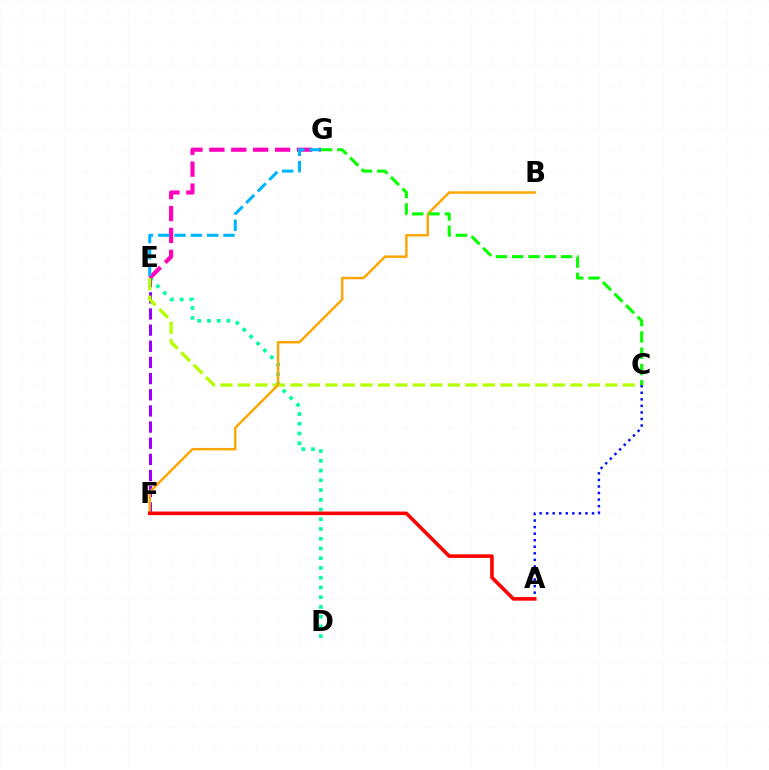{('D', 'E'): [{'color': '#00ff9d', 'line_style': 'dotted', 'thickness': 2.65}], ('E', 'G'): [{'color': '#ff00bd', 'line_style': 'dashed', 'thickness': 2.98}, {'color': '#00b5ff', 'line_style': 'dashed', 'thickness': 2.21}], ('E', 'F'): [{'color': '#9b00ff', 'line_style': 'dashed', 'thickness': 2.19}], ('C', 'E'): [{'color': '#b3ff00', 'line_style': 'dashed', 'thickness': 2.38}], ('B', 'F'): [{'color': '#ffa500', 'line_style': 'solid', 'thickness': 1.76}], ('C', 'G'): [{'color': '#08ff00', 'line_style': 'dashed', 'thickness': 2.21}], ('A', 'C'): [{'color': '#0010ff', 'line_style': 'dotted', 'thickness': 1.78}], ('A', 'F'): [{'color': '#ff0000', 'line_style': 'solid', 'thickness': 2.57}]}